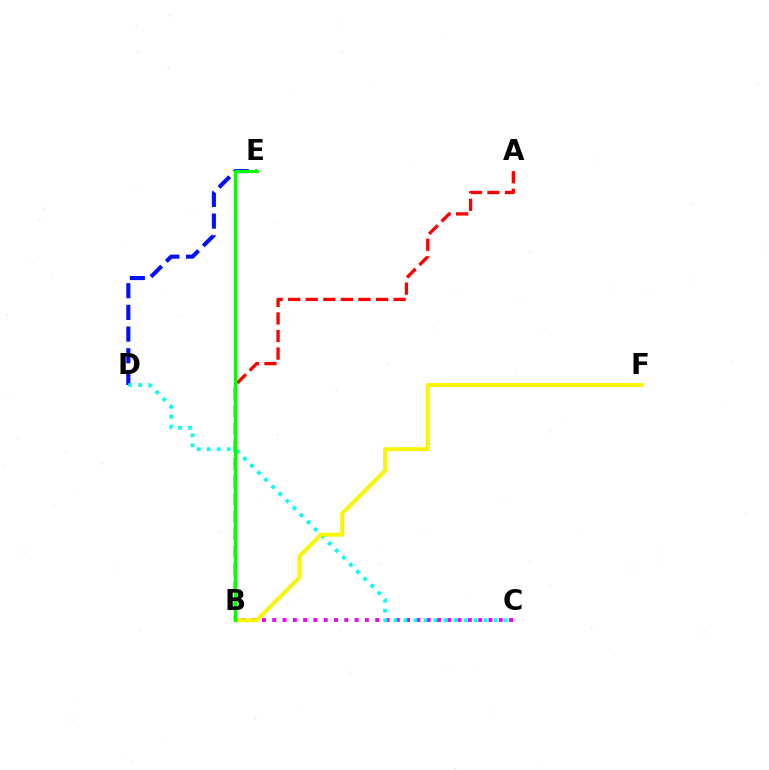{('A', 'B'): [{'color': '#ff0000', 'line_style': 'dashed', 'thickness': 2.39}], ('D', 'E'): [{'color': '#0010ff', 'line_style': 'dashed', 'thickness': 2.95}], ('B', 'C'): [{'color': '#ee00ff', 'line_style': 'dotted', 'thickness': 2.8}], ('C', 'D'): [{'color': '#00fff6', 'line_style': 'dotted', 'thickness': 2.72}], ('B', 'F'): [{'color': '#fcf500', 'line_style': 'solid', 'thickness': 2.83}], ('B', 'E'): [{'color': '#08ff00', 'line_style': 'solid', 'thickness': 2.22}]}